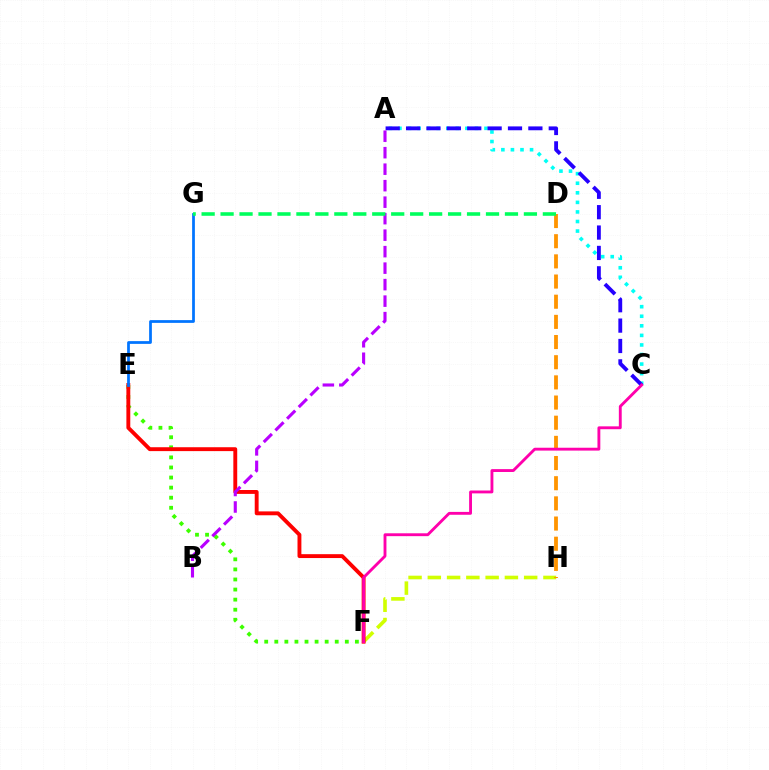{('E', 'F'): [{'color': '#3dff00', 'line_style': 'dotted', 'thickness': 2.74}, {'color': '#ff0000', 'line_style': 'solid', 'thickness': 2.79}], ('F', 'H'): [{'color': '#d1ff00', 'line_style': 'dashed', 'thickness': 2.62}], ('A', 'C'): [{'color': '#00fff6', 'line_style': 'dotted', 'thickness': 2.6}, {'color': '#2500ff', 'line_style': 'dashed', 'thickness': 2.77}], ('A', 'B'): [{'color': '#b900ff', 'line_style': 'dashed', 'thickness': 2.24}], ('E', 'G'): [{'color': '#0074ff', 'line_style': 'solid', 'thickness': 1.98}], ('D', 'H'): [{'color': '#ff9400', 'line_style': 'dashed', 'thickness': 2.74}], ('C', 'F'): [{'color': '#ff00ac', 'line_style': 'solid', 'thickness': 2.06}], ('D', 'G'): [{'color': '#00ff5c', 'line_style': 'dashed', 'thickness': 2.58}]}